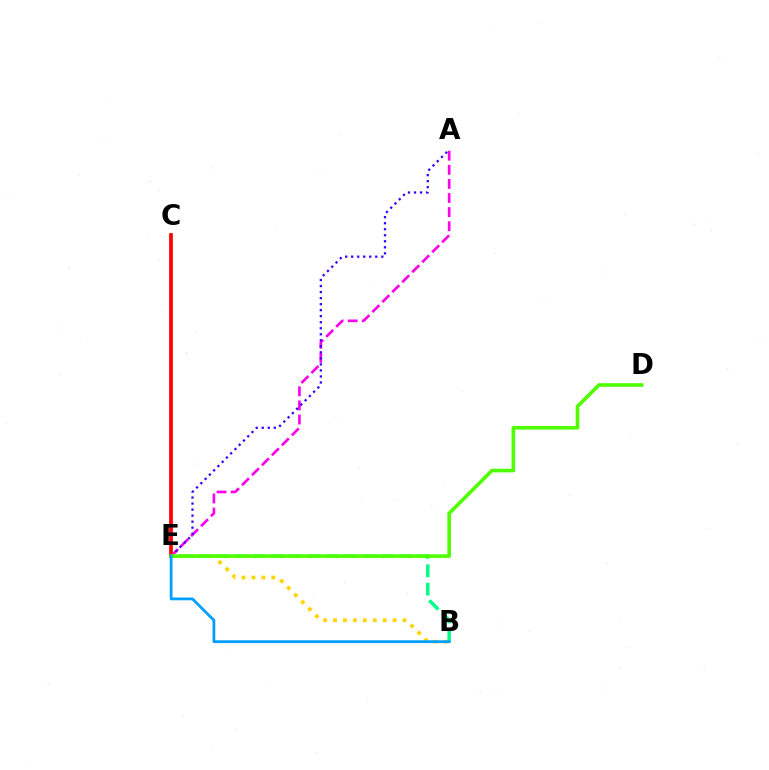{('B', 'E'): [{'color': '#00ff86', 'line_style': 'dashed', 'thickness': 2.49}, {'color': '#ffd500', 'line_style': 'dotted', 'thickness': 2.7}, {'color': '#009eff', 'line_style': 'solid', 'thickness': 2.0}], ('A', 'E'): [{'color': '#ff00ed', 'line_style': 'dashed', 'thickness': 1.92}, {'color': '#3700ff', 'line_style': 'dotted', 'thickness': 1.64}], ('C', 'E'): [{'color': '#ff0000', 'line_style': 'solid', 'thickness': 2.67}], ('D', 'E'): [{'color': '#4fff00', 'line_style': 'solid', 'thickness': 2.6}]}